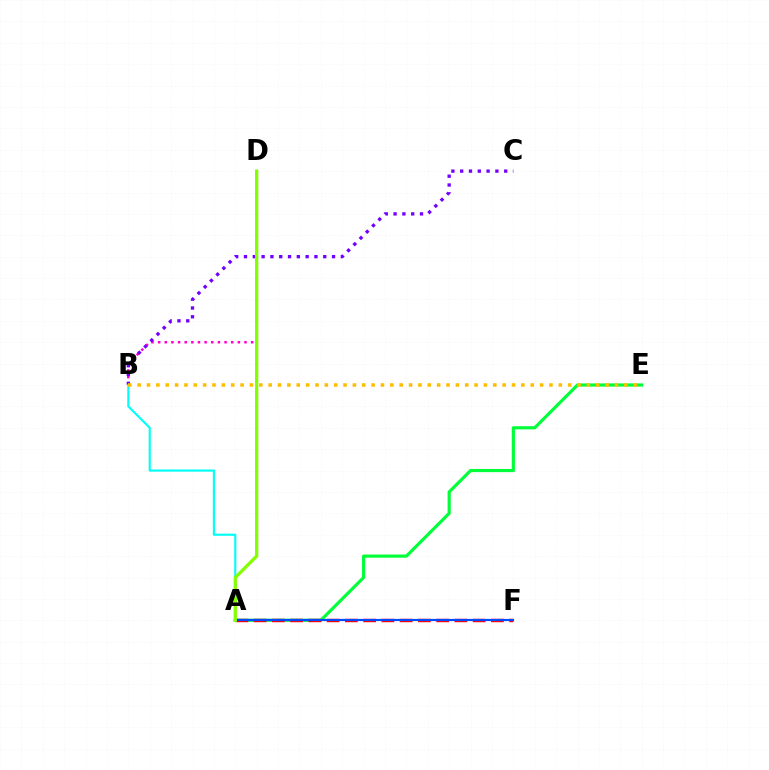{('B', 'D'): [{'color': '#ff00cf', 'line_style': 'dotted', 'thickness': 1.81}], ('A', 'E'): [{'color': '#00ff39', 'line_style': 'solid', 'thickness': 2.28}], ('A', 'F'): [{'color': '#ff0000', 'line_style': 'dashed', 'thickness': 2.48}, {'color': '#004bff', 'line_style': 'solid', 'thickness': 1.57}], ('B', 'C'): [{'color': '#7200ff', 'line_style': 'dotted', 'thickness': 2.39}], ('A', 'B'): [{'color': '#00fff6', 'line_style': 'solid', 'thickness': 1.55}], ('A', 'D'): [{'color': '#84ff00', 'line_style': 'solid', 'thickness': 2.36}], ('B', 'E'): [{'color': '#ffbd00', 'line_style': 'dotted', 'thickness': 2.54}]}